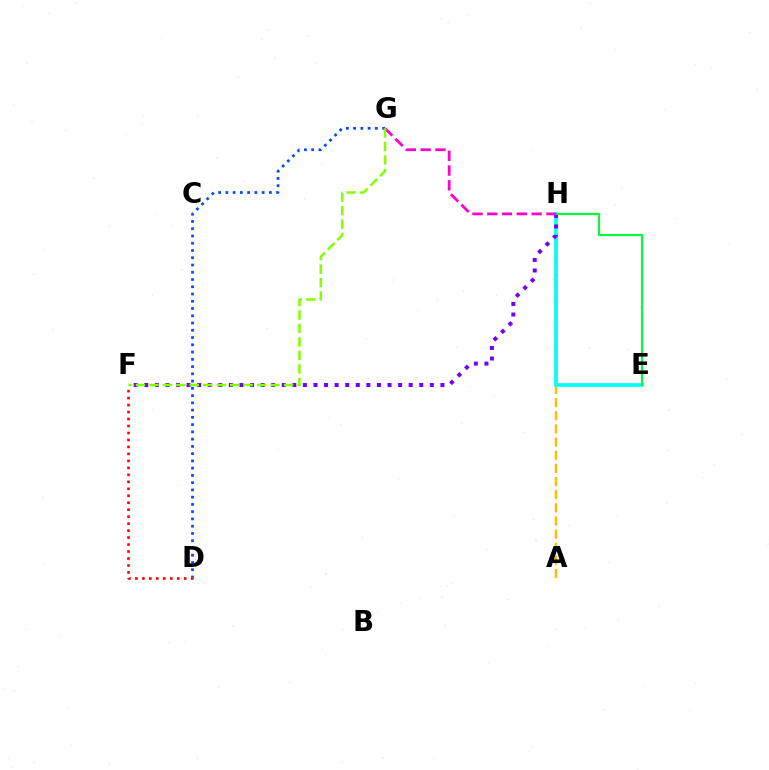{('A', 'H'): [{'color': '#ffbd00', 'line_style': 'dashed', 'thickness': 1.79}], ('E', 'H'): [{'color': '#00fff6', 'line_style': 'solid', 'thickness': 2.64}, {'color': '#00ff39', 'line_style': 'solid', 'thickness': 1.54}], ('F', 'H'): [{'color': '#7200ff', 'line_style': 'dotted', 'thickness': 2.87}], ('D', 'G'): [{'color': '#004bff', 'line_style': 'dotted', 'thickness': 1.97}], ('G', 'H'): [{'color': '#ff00cf', 'line_style': 'dashed', 'thickness': 2.01}], ('D', 'F'): [{'color': '#ff0000', 'line_style': 'dotted', 'thickness': 1.89}], ('F', 'G'): [{'color': '#84ff00', 'line_style': 'dashed', 'thickness': 1.83}]}